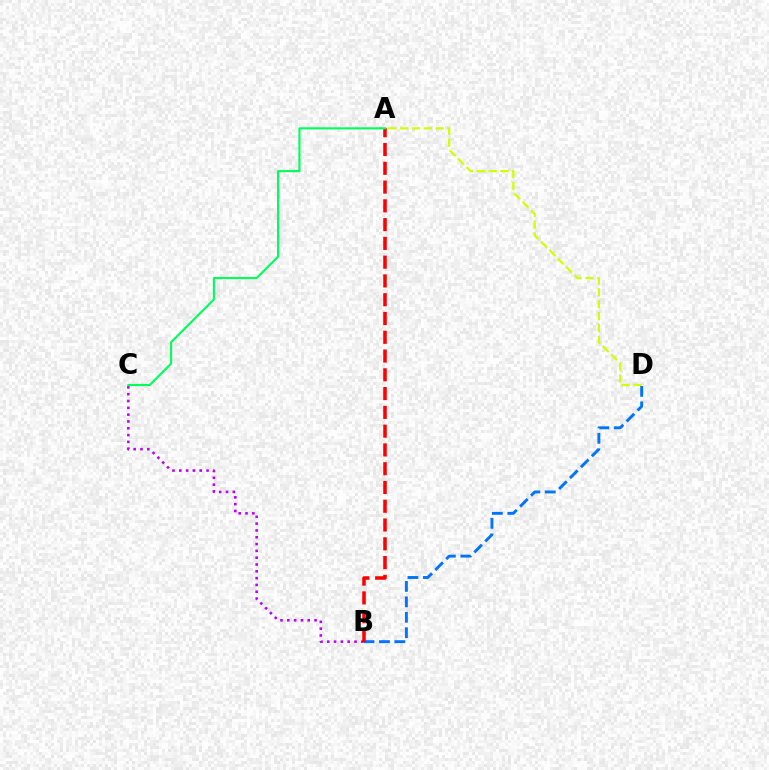{('B', 'C'): [{'color': '#b900ff', 'line_style': 'dotted', 'thickness': 1.85}], ('B', 'D'): [{'color': '#0074ff', 'line_style': 'dashed', 'thickness': 2.1}], ('A', 'D'): [{'color': '#d1ff00', 'line_style': 'dashed', 'thickness': 1.61}], ('A', 'B'): [{'color': '#ff0000', 'line_style': 'dashed', 'thickness': 2.55}], ('A', 'C'): [{'color': '#00ff5c', 'line_style': 'solid', 'thickness': 1.53}]}